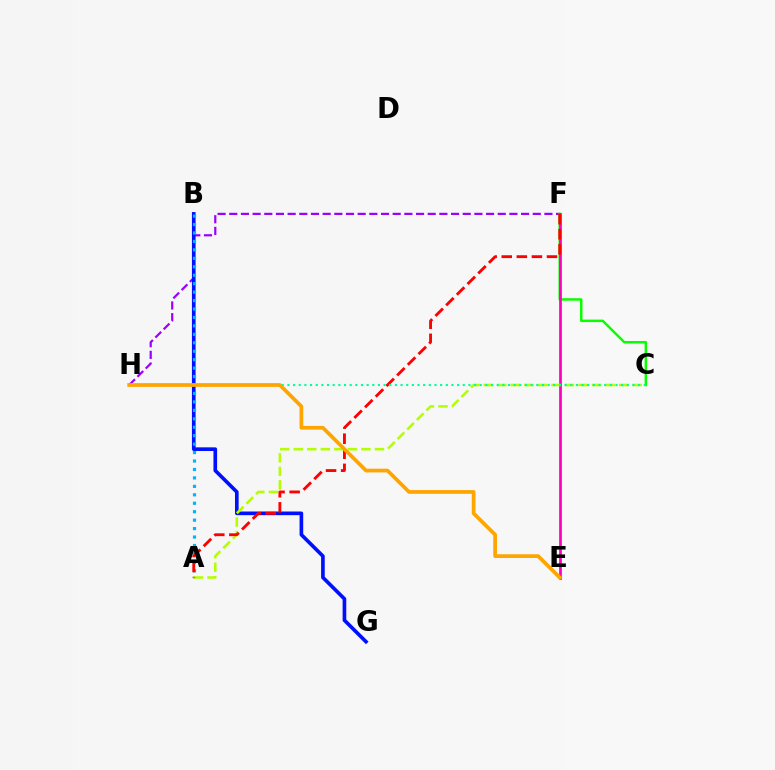{('F', 'H'): [{'color': '#9b00ff', 'line_style': 'dashed', 'thickness': 1.59}], ('B', 'G'): [{'color': '#0010ff', 'line_style': 'solid', 'thickness': 2.63}], ('A', 'B'): [{'color': '#00b5ff', 'line_style': 'dotted', 'thickness': 2.29}], ('C', 'F'): [{'color': '#08ff00', 'line_style': 'solid', 'thickness': 1.78}], ('E', 'F'): [{'color': '#ff00bd', 'line_style': 'solid', 'thickness': 1.95}], ('A', 'C'): [{'color': '#b3ff00', 'line_style': 'dashed', 'thickness': 1.84}], ('A', 'F'): [{'color': '#ff0000', 'line_style': 'dashed', 'thickness': 2.05}], ('C', 'H'): [{'color': '#00ff9d', 'line_style': 'dotted', 'thickness': 1.54}], ('E', 'H'): [{'color': '#ffa500', 'line_style': 'solid', 'thickness': 2.68}]}